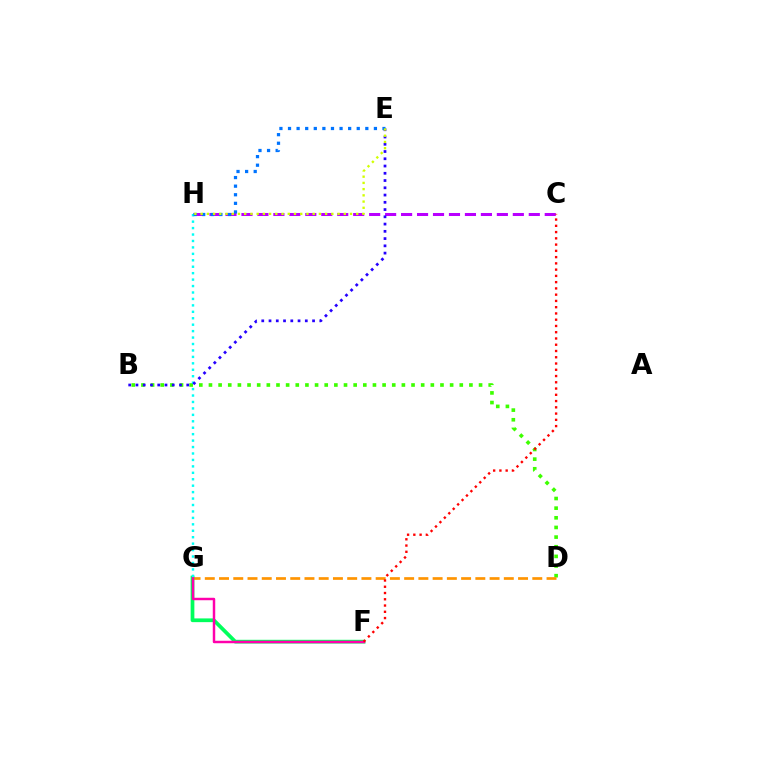{('B', 'D'): [{'color': '#3dff00', 'line_style': 'dotted', 'thickness': 2.62}], ('D', 'G'): [{'color': '#ff9400', 'line_style': 'dashed', 'thickness': 1.93}], ('F', 'G'): [{'color': '#00ff5c', 'line_style': 'solid', 'thickness': 2.69}, {'color': '#ff00ac', 'line_style': 'solid', 'thickness': 1.77}], ('C', 'H'): [{'color': '#b900ff', 'line_style': 'dashed', 'thickness': 2.17}], ('G', 'H'): [{'color': '#00fff6', 'line_style': 'dotted', 'thickness': 1.75}], ('C', 'F'): [{'color': '#ff0000', 'line_style': 'dotted', 'thickness': 1.7}], ('B', 'E'): [{'color': '#2500ff', 'line_style': 'dotted', 'thickness': 1.97}], ('E', 'H'): [{'color': '#0074ff', 'line_style': 'dotted', 'thickness': 2.33}, {'color': '#d1ff00', 'line_style': 'dotted', 'thickness': 1.69}]}